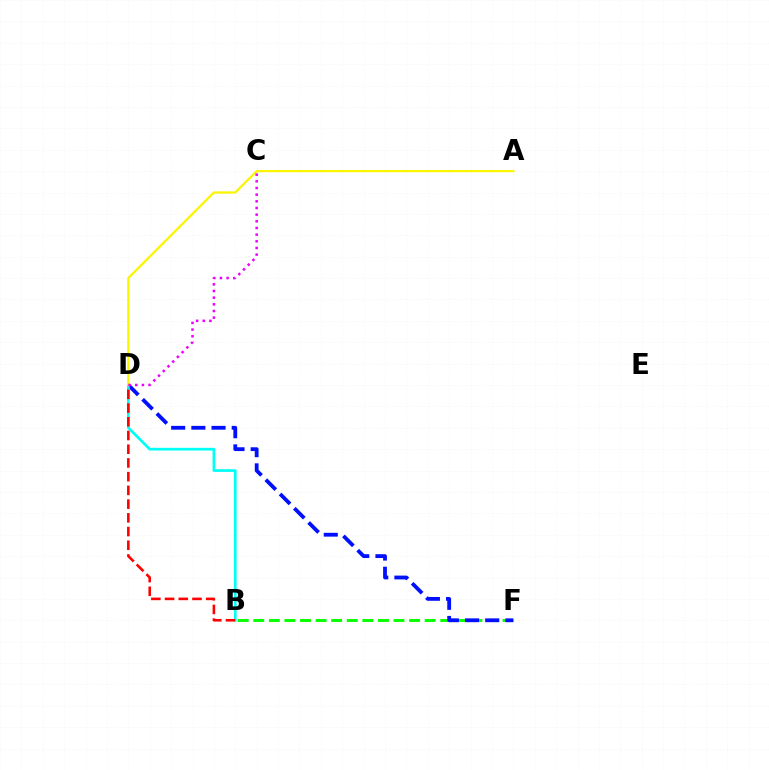{('B', 'F'): [{'color': '#08ff00', 'line_style': 'dashed', 'thickness': 2.12}], ('D', 'F'): [{'color': '#0010ff', 'line_style': 'dashed', 'thickness': 2.74}], ('B', 'D'): [{'color': '#00fff6', 'line_style': 'solid', 'thickness': 1.94}, {'color': '#ff0000', 'line_style': 'dashed', 'thickness': 1.86}], ('A', 'D'): [{'color': '#fcf500', 'line_style': 'solid', 'thickness': 1.63}], ('C', 'D'): [{'color': '#ee00ff', 'line_style': 'dotted', 'thickness': 1.81}]}